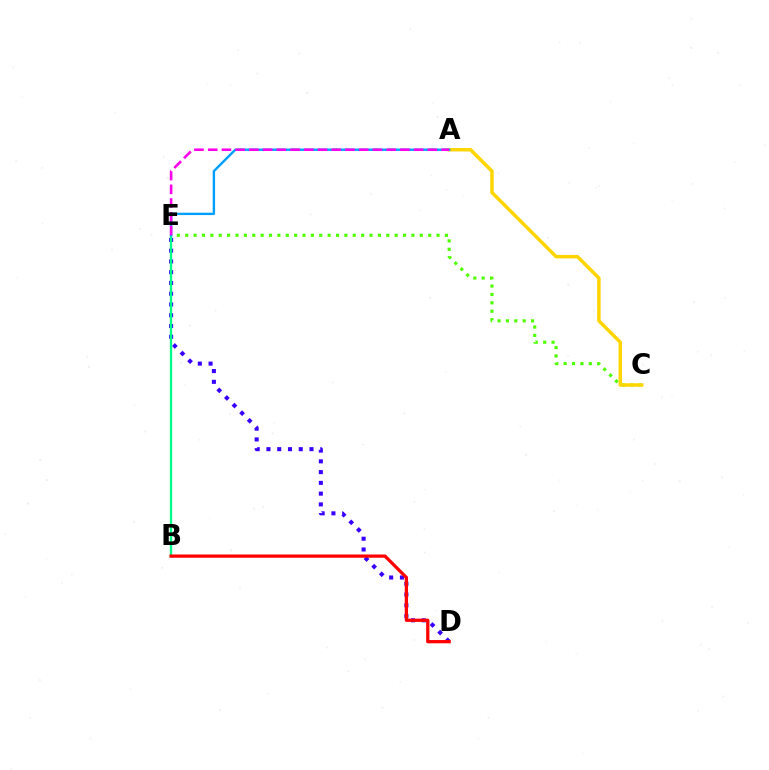{('D', 'E'): [{'color': '#3700ff', 'line_style': 'dotted', 'thickness': 2.92}], ('C', 'E'): [{'color': '#4fff00', 'line_style': 'dotted', 'thickness': 2.28}], ('A', 'C'): [{'color': '#ffd500', 'line_style': 'solid', 'thickness': 2.5}], ('B', 'E'): [{'color': '#00ff86', 'line_style': 'solid', 'thickness': 1.66}], ('A', 'E'): [{'color': '#009eff', 'line_style': 'solid', 'thickness': 1.71}, {'color': '#ff00ed', 'line_style': 'dashed', 'thickness': 1.86}], ('B', 'D'): [{'color': '#ff0000', 'line_style': 'solid', 'thickness': 2.35}]}